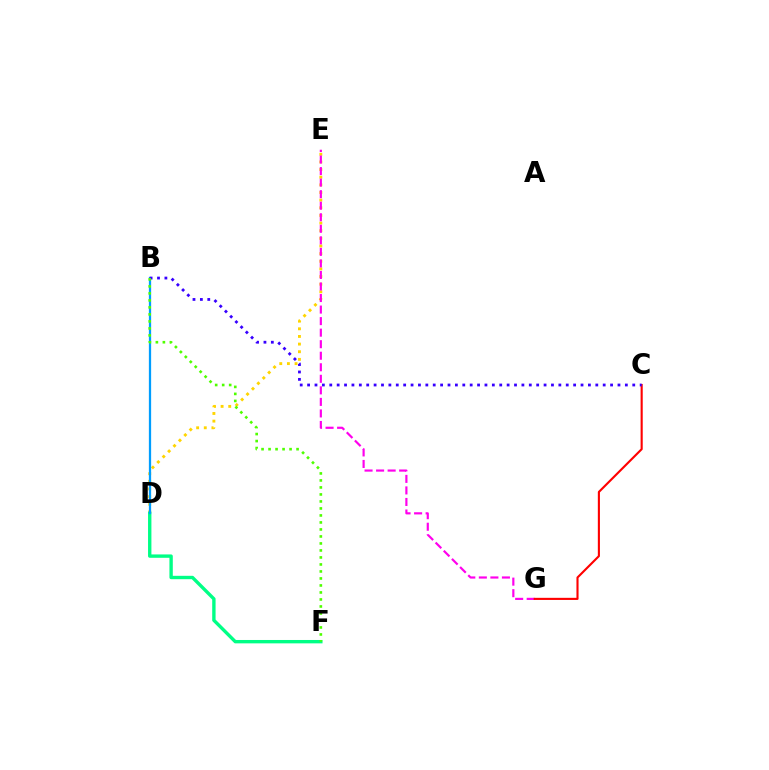{('D', 'E'): [{'color': '#ffd500', 'line_style': 'dotted', 'thickness': 2.08}], ('D', 'F'): [{'color': '#00ff86', 'line_style': 'solid', 'thickness': 2.43}], ('E', 'G'): [{'color': '#ff00ed', 'line_style': 'dashed', 'thickness': 1.57}], ('C', 'G'): [{'color': '#ff0000', 'line_style': 'solid', 'thickness': 1.53}], ('B', 'D'): [{'color': '#009eff', 'line_style': 'solid', 'thickness': 1.63}], ('B', 'C'): [{'color': '#3700ff', 'line_style': 'dotted', 'thickness': 2.01}], ('B', 'F'): [{'color': '#4fff00', 'line_style': 'dotted', 'thickness': 1.9}]}